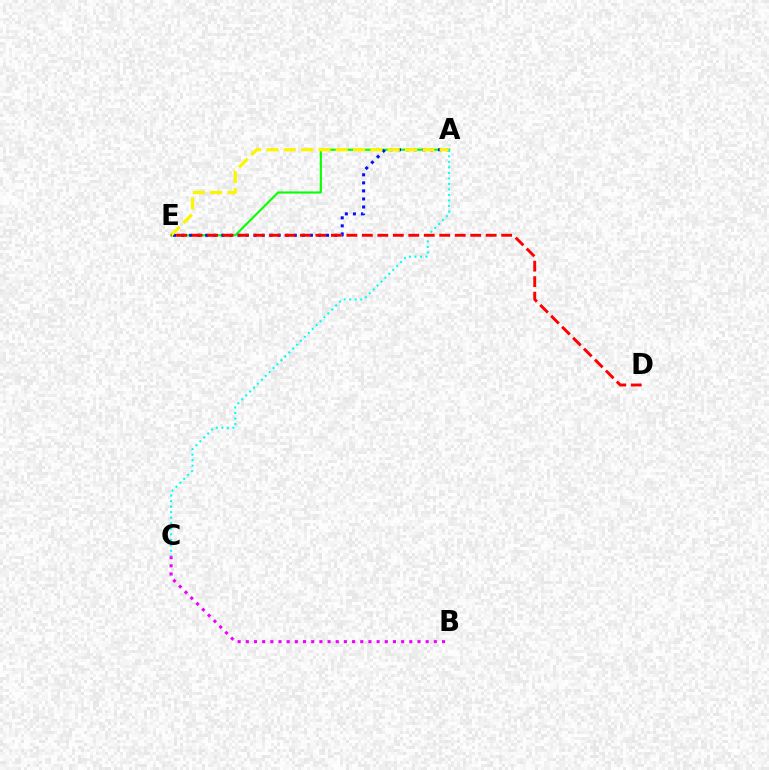{('A', 'E'): [{'color': '#08ff00', 'line_style': 'solid', 'thickness': 1.53}, {'color': '#0010ff', 'line_style': 'dotted', 'thickness': 2.19}, {'color': '#fcf500', 'line_style': 'dashed', 'thickness': 2.35}], ('B', 'C'): [{'color': '#ee00ff', 'line_style': 'dotted', 'thickness': 2.22}], ('A', 'C'): [{'color': '#00fff6', 'line_style': 'dotted', 'thickness': 1.5}], ('D', 'E'): [{'color': '#ff0000', 'line_style': 'dashed', 'thickness': 2.1}]}